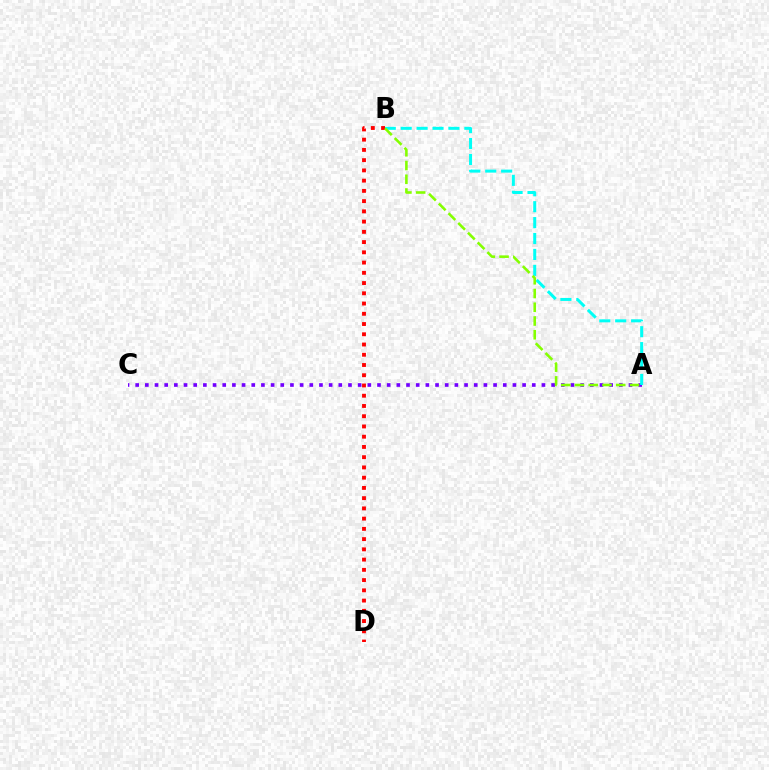{('B', 'D'): [{'color': '#ff0000', 'line_style': 'dotted', 'thickness': 2.78}], ('A', 'C'): [{'color': '#7200ff', 'line_style': 'dotted', 'thickness': 2.63}], ('A', 'B'): [{'color': '#00fff6', 'line_style': 'dashed', 'thickness': 2.16}, {'color': '#84ff00', 'line_style': 'dashed', 'thickness': 1.87}]}